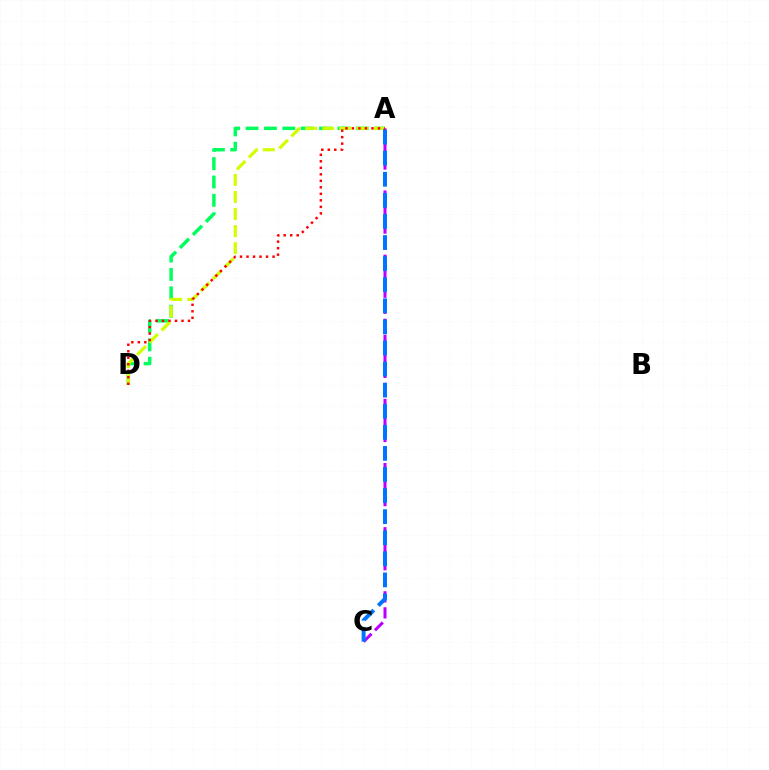{('A', 'D'): [{'color': '#00ff5c', 'line_style': 'dashed', 'thickness': 2.49}, {'color': '#d1ff00', 'line_style': 'dashed', 'thickness': 2.32}, {'color': '#ff0000', 'line_style': 'dotted', 'thickness': 1.77}], ('A', 'C'): [{'color': '#b900ff', 'line_style': 'dashed', 'thickness': 2.18}, {'color': '#0074ff', 'line_style': 'dashed', 'thickness': 2.86}]}